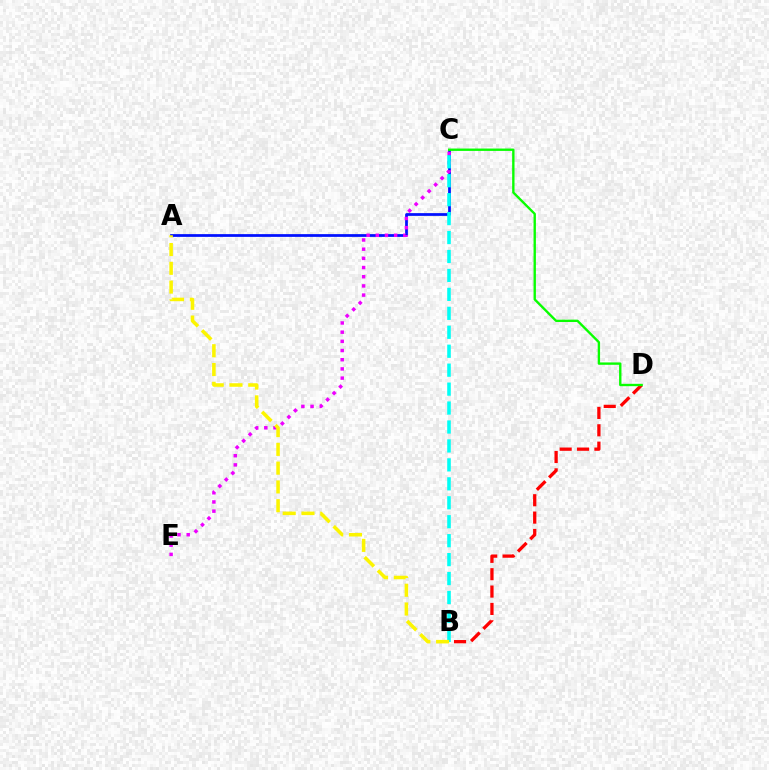{('B', 'D'): [{'color': '#ff0000', 'line_style': 'dashed', 'thickness': 2.36}], ('A', 'C'): [{'color': '#0010ff', 'line_style': 'solid', 'thickness': 1.98}], ('C', 'D'): [{'color': '#08ff00', 'line_style': 'solid', 'thickness': 1.7}], ('C', 'E'): [{'color': '#ee00ff', 'line_style': 'dotted', 'thickness': 2.5}], ('B', 'C'): [{'color': '#00fff6', 'line_style': 'dashed', 'thickness': 2.57}], ('A', 'B'): [{'color': '#fcf500', 'line_style': 'dashed', 'thickness': 2.55}]}